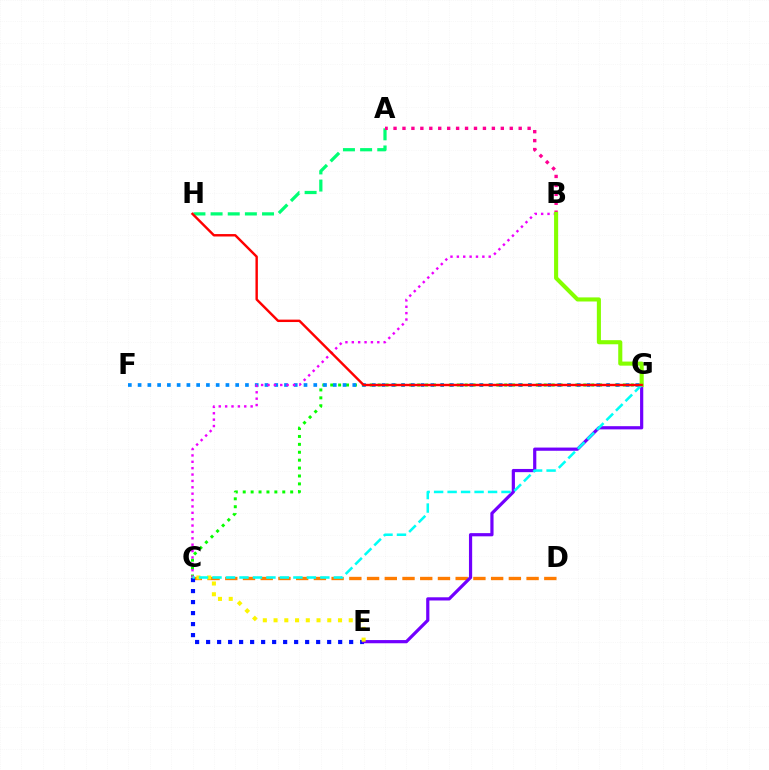{('A', 'H'): [{'color': '#00ff74', 'line_style': 'dashed', 'thickness': 2.33}], ('C', 'D'): [{'color': '#ff7c00', 'line_style': 'dashed', 'thickness': 2.41}], ('C', 'G'): [{'color': '#08ff00', 'line_style': 'dotted', 'thickness': 2.15}, {'color': '#00fff6', 'line_style': 'dashed', 'thickness': 1.83}], ('C', 'E'): [{'color': '#0010ff', 'line_style': 'dotted', 'thickness': 2.99}, {'color': '#fcf500', 'line_style': 'dotted', 'thickness': 2.92}], ('E', 'G'): [{'color': '#7200ff', 'line_style': 'solid', 'thickness': 2.3}], ('F', 'G'): [{'color': '#008cff', 'line_style': 'dotted', 'thickness': 2.65}], ('B', 'C'): [{'color': '#ee00ff', 'line_style': 'dotted', 'thickness': 1.73}], ('A', 'B'): [{'color': '#ff0094', 'line_style': 'dotted', 'thickness': 2.43}], ('B', 'G'): [{'color': '#84ff00', 'line_style': 'solid', 'thickness': 2.95}], ('G', 'H'): [{'color': '#ff0000', 'line_style': 'solid', 'thickness': 1.74}]}